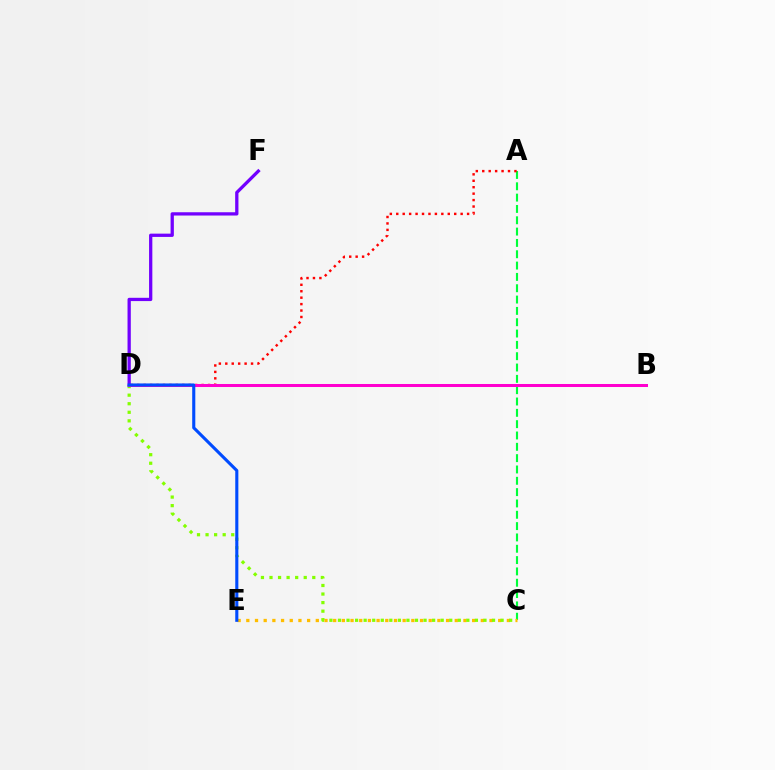{('B', 'D'): [{'color': '#00fff6', 'line_style': 'solid', 'thickness': 2.09}, {'color': '#ff00cf', 'line_style': 'solid', 'thickness': 2.17}], ('A', 'C'): [{'color': '#00ff39', 'line_style': 'dashed', 'thickness': 1.54}], ('C', 'E'): [{'color': '#ffbd00', 'line_style': 'dotted', 'thickness': 2.36}], ('A', 'D'): [{'color': '#ff0000', 'line_style': 'dotted', 'thickness': 1.75}], ('C', 'D'): [{'color': '#84ff00', 'line_style': 'dotted', 'thickness': 2.33}], ('D', 'F'): [{'color': '#7200ff', 'line_style': 'solid', 'thickness': 2.36}], ('D', 'E'): [{'color': '#004bff', 'line_style': 'solid', 'thickness': 2.23}]}